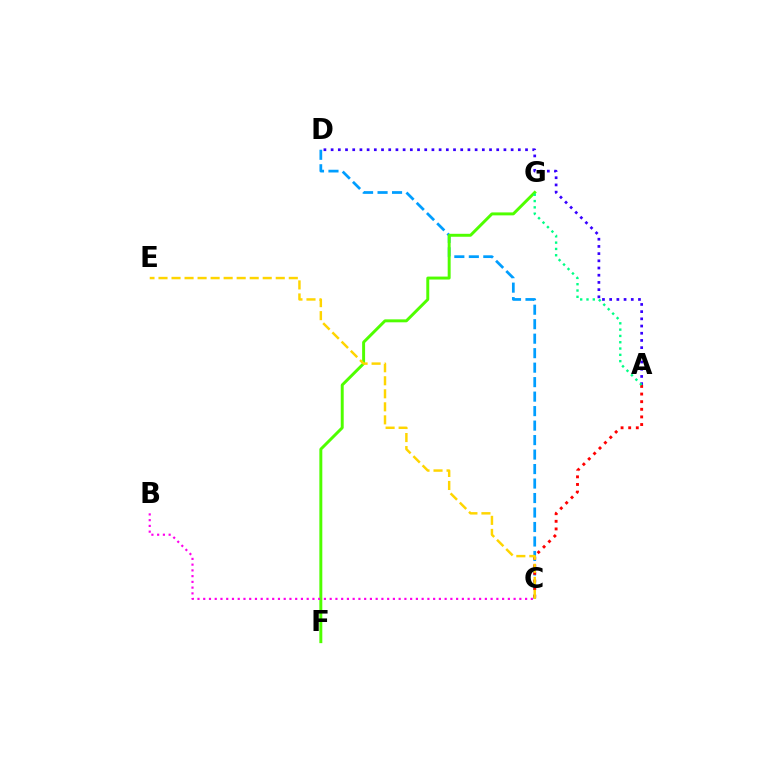{('A', 'D'): [{'color': '#3700ff', 'line_style': 'dotted', 'thickness': 1.96}], ('C', 'D'): [{'color': '#009eff', 'line_style': 'dashed', 'thickness': 1.97}], ('A', 'C'): [{'color': '#ff0000', 'line_style': 'dotted', 'thickness': 2.07}], ('F', 'G'): [{'color': '#4fff00', 'line_style': 'solid', 'thickness': 2.12}], ('B', 'C'): [{'color': '#ff00ed', 'line_style': 'dotted', 'thickness': 1.56}], ('C', 'E'): [{'color': '#ffd500', 'line_style': 'dashed', 'thickness': 1.77}], ('A', 'G'): [{'color': '#00ff86', 'line_style': 'dotted', 'thickness': 1.71}]}